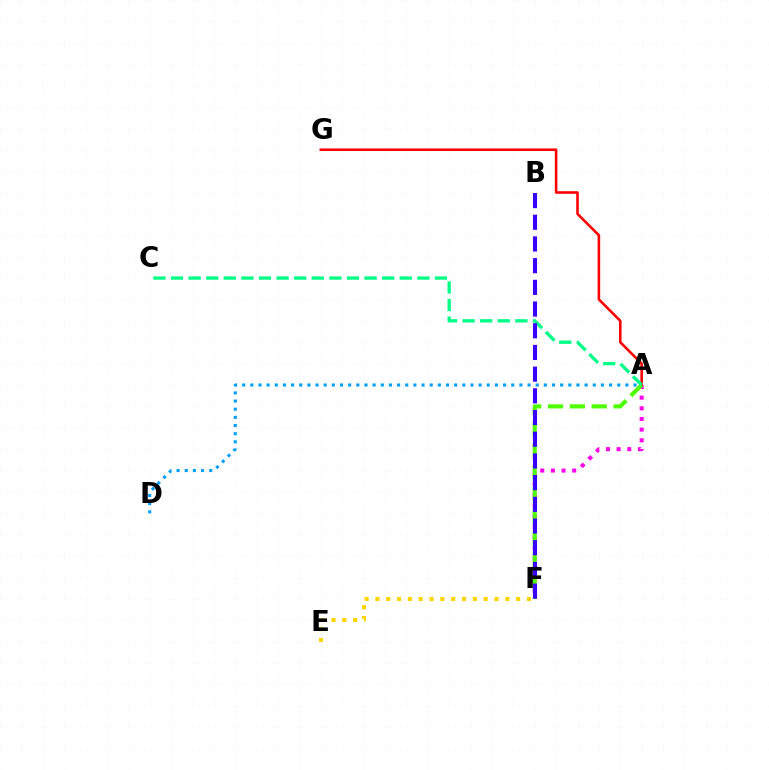{('A', 'D'): [{'color': '#009eff', 'line_style': 'dotted', 'thickness': 2.22}], ('E', 'F'): [{'color': '#ffd500', 'line_style': 'dotted', 'thickness': 2.94}], ('A', 'F'): [{'color': '#ff00ed', 'line_style': 'dotted', 'thickness': 2.89}, {'color': '#4fff00', 'line_style': 'dashed', 'thickness': 2.97}], ('A', 'G'): [{'color': '#ff0000', 'line_style': 'solid', 'thickness': 1.85}], ('A', 'C'): [{'color': '#00ff86', 'line_style': 'dashed', 'thickness': 2.39}], ('B', 'F'): [{'color': '#3700ff', 'line_style': 'dashed', 'thickness': 2.95}]}